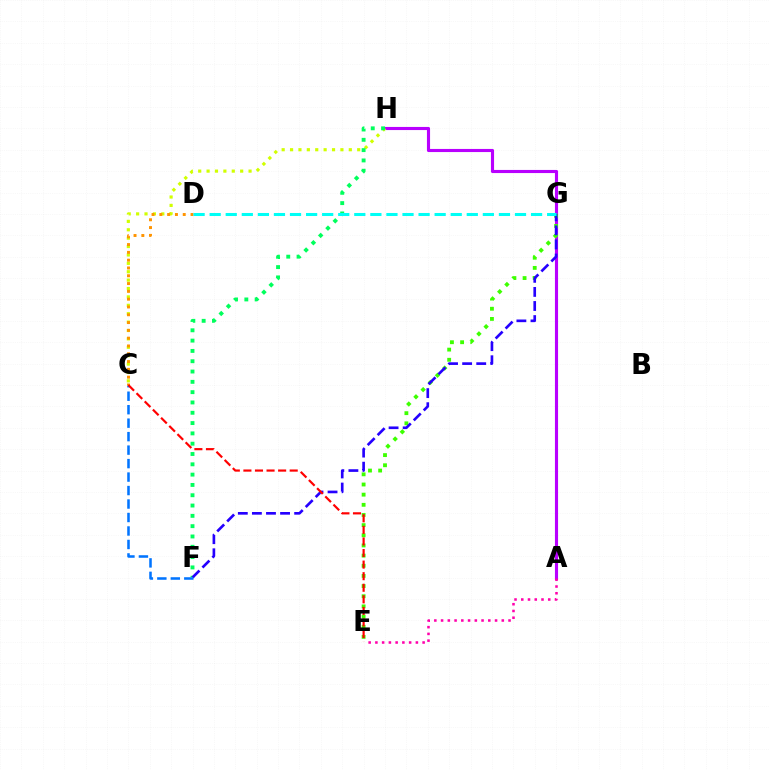{('A', 'H'): [{'color': '#b900ff', 'line_style': 'solid', 'thickness': 2.25}], ('A', 'E'): [{'color': '#ff00ac', 'line_style': 'dotted', 'thickness': 1.83}], ('C', 'H'): [{'color': '#d1ff00', 'line_style': 'dotted', 'thickness': 2.28}], ('F', 'H'): [{'color': '#00ff5c', 'line_style': 'dotted', 'thickness': 2.8}], ('E', 'G'): [{'color': '#3dff00', 'line_style': 'dotted', 'thickness': 2.76}], ('F', 'G'): [{'color': '#2500ff', 'line_style': 'dashed', 'thickness': 1.91}], ('C', 'F'): [{'color': '#0074ff', 'line_style': 'dashed', 'thickness': 1.83}], ('C', 'D'): [{'color': '#ff9400', 'line_style': 'dotted', 'thickness': 2.12}], ('C', 'E'): [{'color': '#ff0000', 'line_style': 'dashed', 'thickness': 1.57}], ('D', 'G'): [{'color': '#00fff6', 'line_style': 'dashed', 'thickness': 2.18}]}